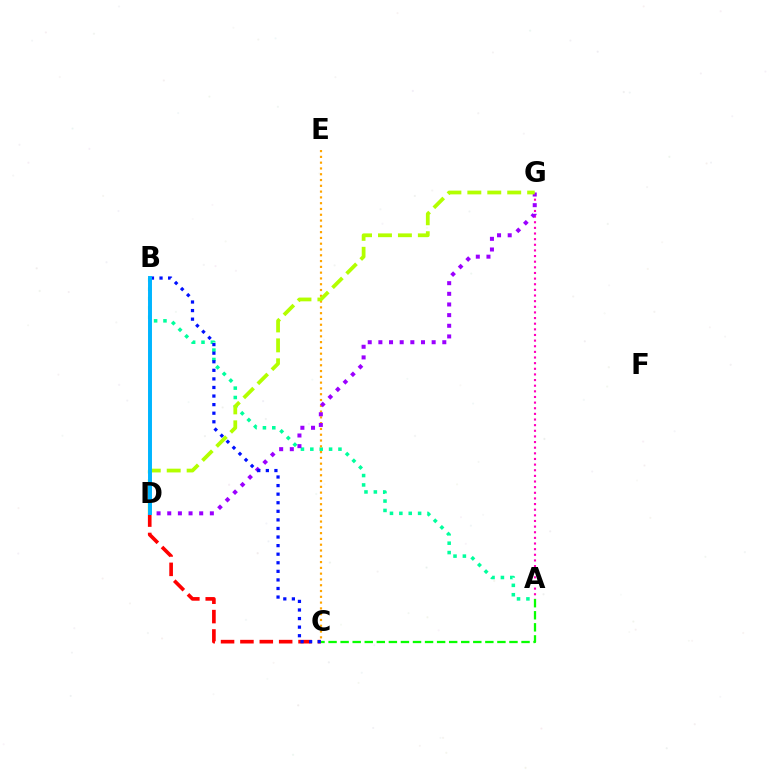{('A', 'B'): [{'color': '#00ff9d', 'line_style': 'dotted', 'thickness': 2.55}], ('C', 'D'): [{'color': '#ff0000', 'line_style': 'dashed', 'thickness': 2.63}], ('A', 'G'): [{'color': '#ff00bd', 'line_style': 'dotted', 'thickness': 1.53}], ('C', 'E'): [{'color': '#ffa500', 'line_style': 'dotted', 'thickness': 1.57}], ('D', 'G'): [{'color': '#9b00ff', 'line_style': 'dotted', 'thickness': 2.89}, {'color': '#b3ff00', 'line_style': 'dashed', 'thickness': 2.71}], ('A', 'C'): [{'color': '#08ff00', 'line_style': 'dashed', 'thickness': 1.64}], ('B', 'C'): [{'color': '#0010ff', 'line_style': 'dotted', 'thickness': 2.33}], ('B', 'D'): [{'color': '#00b5ff', 'line_style': 'solid', 'thickness': 2.84}]}